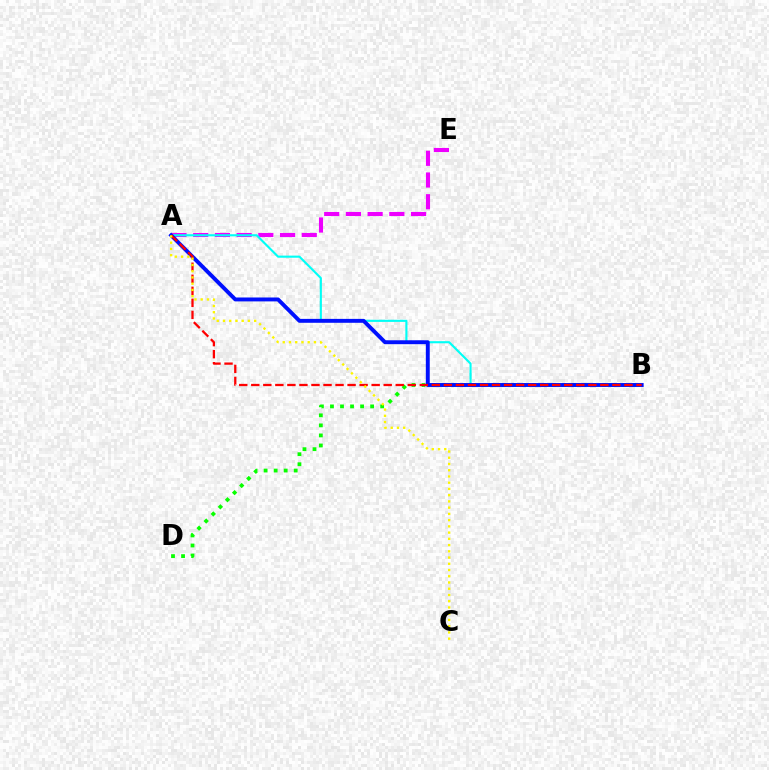{('A', 'E'): [{'color': '#ee00ff', 'line_style': 'dashed', 'thickness': 2.95}], ('A', 'B'): [{'color': '#00fff6', 'line_style': 'solid', 'thickness': 1.52}, {'color': '#0010ff', 'line_style': 'solid', 'thickness': 2.81}, {'color': '#ff0000', 'line_style': 'dashed', 'thickness': 1.64}], ('B', 'D'): [{'color': '#08ff00', 'line_style': 'dotted', 'thickness': 2.73}], ('A', 'C'): [{'color': '#fcf500', 'line_style': 'dotted', 'thickness': 1.69}]}